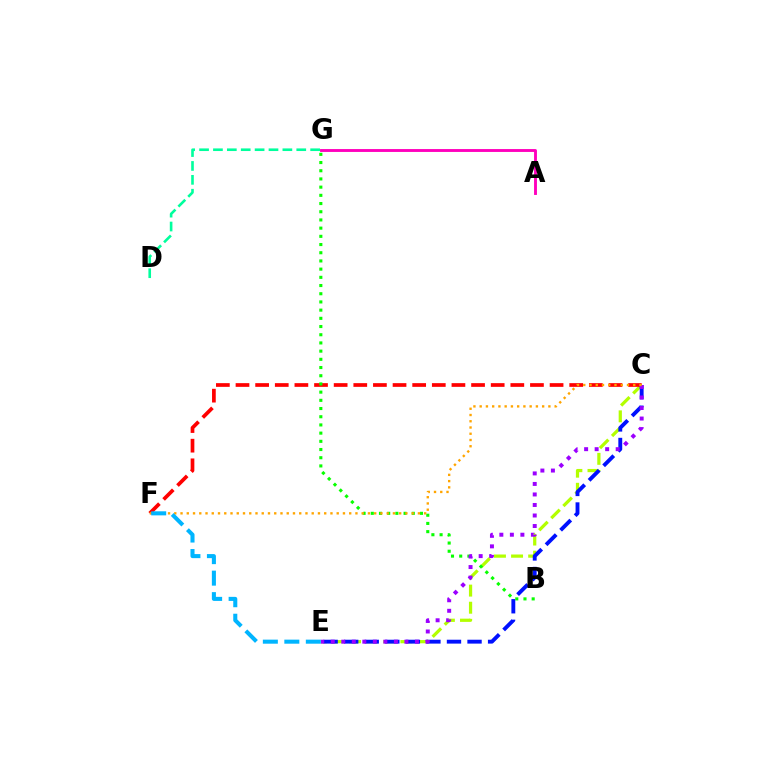{('C', 'E'): [{'color': '#b3ff00', 'line_style': 'dashed', 'thickness': 2.33}, {'color': '#0010ff', 'line_style': 'dashed', 'thickness': 2.79}, {'color': '#9b00ff', 'line_style': 'dotted', 'thickness': 2.86}], ('C', 'F'): [{'color': '#ff0000', 'line_style': 'dashed', 'thickness': 2.67}, {'color': '#ffa500', 'line_style': 'dotted', 'thickness': 1.7}], ('B', 'G'): [{'color': '#08ff00', 'line_style': 'dotted', 'thickness': 2.23}], ('A', 'G'): [{'color': '#ff00bd', 'line_style': 'solid', 'thickness': 2.08}], ('D', 'G'): [{'color': '#00ff9d', 'line_style': 'dashed', 'thickness': 1.89}], ('E', 'F'): [{'color': '#00b5ff', 'line_style': 'dashed', 'thickness': 2.92}]}